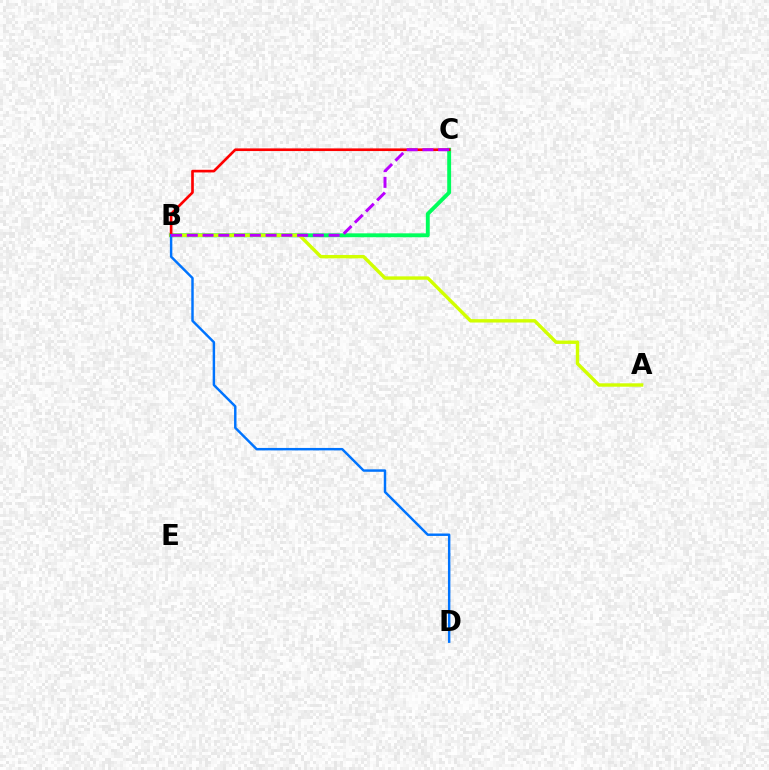{('B', 'C'): [{'color': '#00ff5c', 'line_style': 'solid', 'thickness': 2.8}, {'color': '#ff0000', 'line_style': 'solid', 'thickness': 1.91}, {'color': '#b900ff', 'line_style': 'dashed', 'thickness': 2.14}], ('A', 'B'): [{'color': '#d1ff00', 'line_style': 'solid', 'thickness': 2.44}], ('B', 'D'): [{'color': '#0074ff', 'line_style': 'solid', 'thickness': 1.76}]}